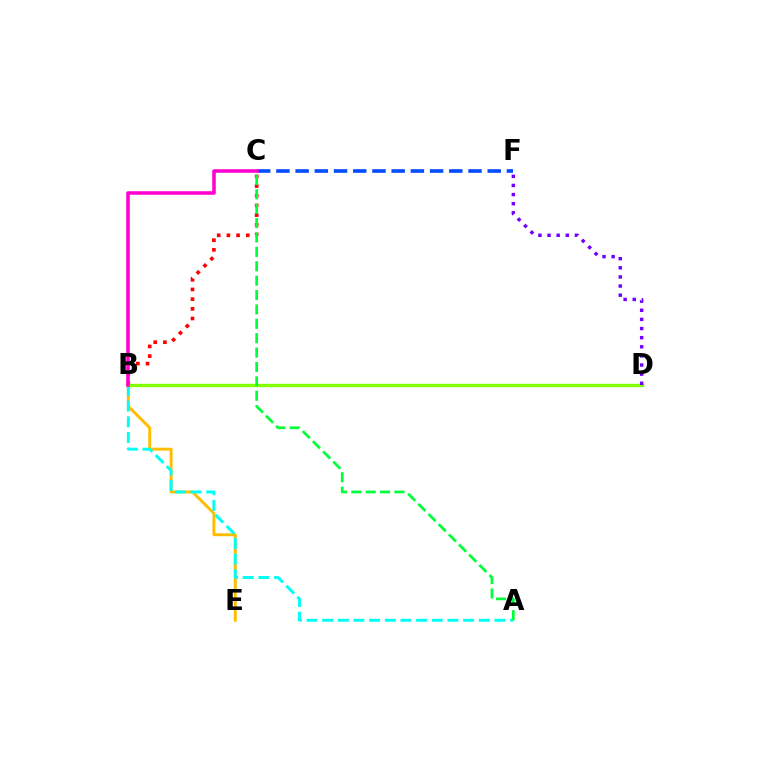{('C', 'F'): [{'color': '#004bff', 'line_style': 'dashed', 'thickness': 2.61}], ('B', 'C'): [{'color': '#ff0000', 'line_style': 'dotted', 'thickness': 2.63}, {'color': '#ff00cf', 'line_style': 'solid', 'thickness': 2.55}], ('B', 'E'): [{'color': '#ffbd00', 'line_style': 'solid', 'thickness': 2.11}], ('A', 'B'): [{'color': '#00fff6', 'line_style': 'dashed', 'thickness': 2.13}], ('B', 'D'): [{'color': '#84ff00', 'line_style': 'solid', 'thickness': 2.42}], ('D', 'F'): [{'color': '#7200ff', 'line_style': 'dotted', 'thickness': 2.48}], ('A', 'C'): [{'color': '#00ff39', 'line_style': 'dashed', 'thickness': 1.95}]}